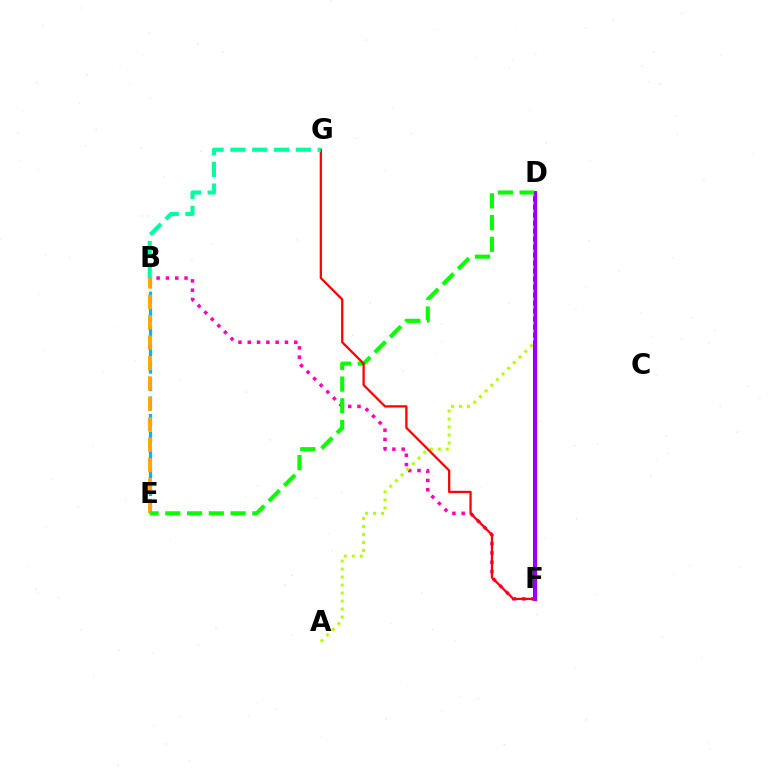{('D', 'F'): [{'color': '#0010ff', 'line_style': 'solid', 'thickness': 2.69}, {'color': '#9b00ff', 'line_style': 'solid', 'thickness': 2.38}], ('B', 'F'): [{'color': '#ff00bd', 'line_style': 'dotted', 'thickness': 2.53}], ('B', 'E'): [{'color': '#00b5ff', 'line_style': 'dashed', 'thickness': 2.37}, {'color': '#ffa500', 'line_style': 'dashed', 'thickness': 2.77}], ('D', 'E'): [{'color': '#08ff00', 'line_style': 'dashed', 'thickness': 2.96}], ('A', 'D'): [{'color': '#b3ff00', 'line_style': 'dotted', 'thickness': 2.17}], ('F', 'G'): [{'color': '#ff0000', 'line_style': 'solid', 'thickness': 1.63}], ('B', 'G'): [{'color': '#00ff9d', 'line_style': 'dashed', 'thickness': 2.96}]}